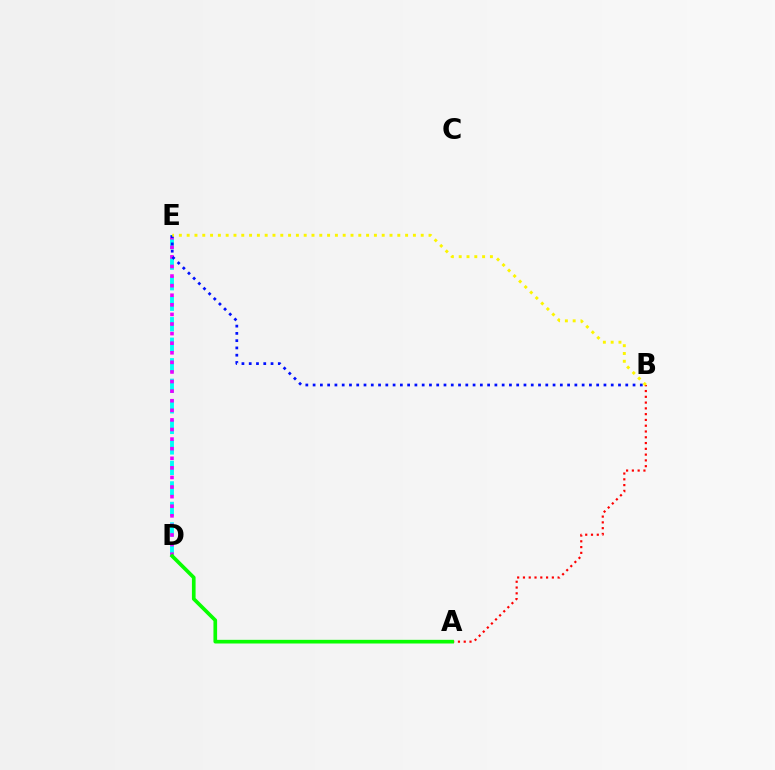{('D', 'E'): [{'color': '#00fff6', 'line_style': 'dashed', 'thickness': 2.79}, {'color': '#ee00ff', 'line_style': 'dotted', 'thickness': 2.61}], ('A', 'B'): [{'color': '#ff0000', 'line_style': 'dotted', 'thickness': 1.57}], ('B', 'E'): [{'color': '#0010ff', 'line_style': 'dotted', 'thickness': 1.98}, {'color': '#fcf500', 'line_style': 'dotted', 'thickness': 2.12}], ('A', 'D'): [{'color': '#08ff00', 'line_style': 'solid', 'thickness': 2.64}]}